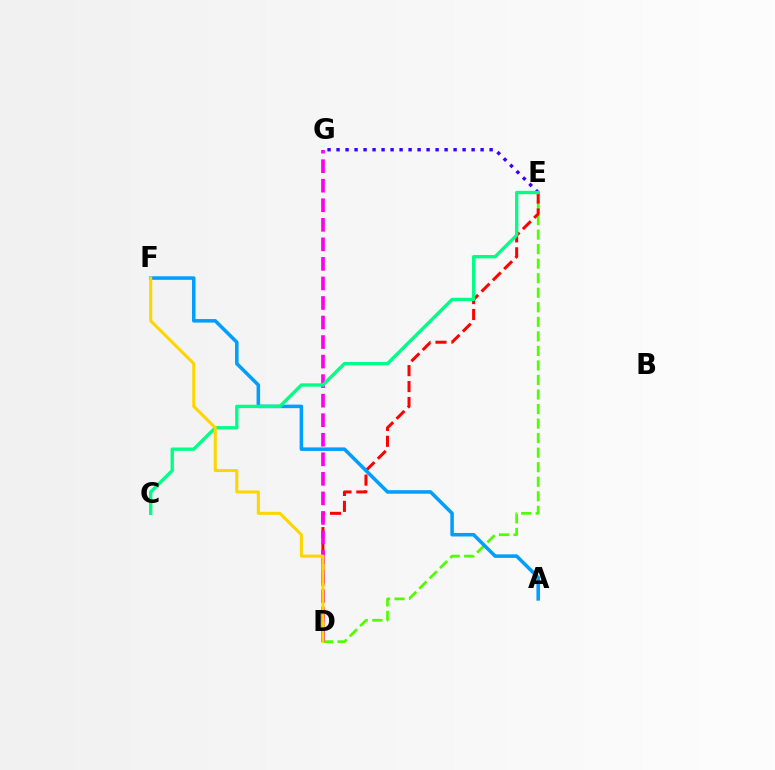{('D', 'E'): [{'color': '#4fff00', 'line_style': 'dashed', 'thickness': 1.98}, {'color': '#ff0000', 'line_style': 'dashed', 'thickness': 2.16}], ('A', 'F'): [{'color': '#009eff', 'line_style': 'solid', 'thickness': 2.54}], ('D', 'G'): [{'color': '#ff00ed', 'line_style': 'dashed', 'thickness': 2.65}], ('E', 'G'): [{'color': '#3700ff', 'line_style': 'dotted', 'thickness': 2.45}], ('C', 'E'): [{'color': '#00ff86', 'line_style': 'solid', 'thickness': 2.4}], ('D', 'F'): [{'color': '#ffd500', 'line_style': 'solid', 'thickness': 2.18}]}